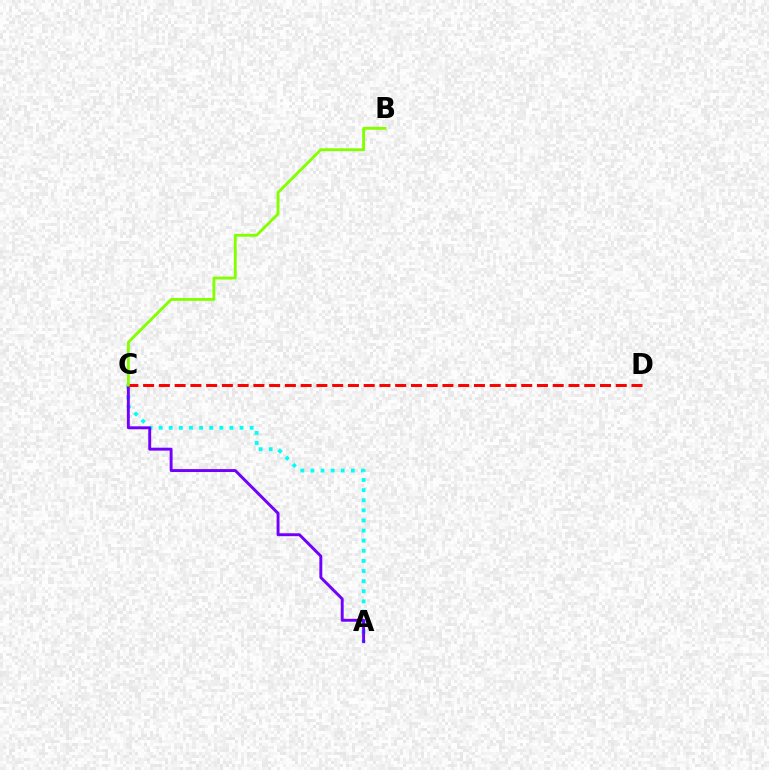{('A', 'C'): [{'color': '#00fff6', 'line_style': 'dotted', 'thickness': 2.75}, {'color': '#7200ff', 'line_style': 'solid', 'thickness': 2.1}], ('C', 'D'): [{'color': '#ff0000', 'line_style': 'dashed', 'thickness': 2.14}], ('B', 'C'): [{'color': '#84ff00', 'line_style': 'solid', 'thickness': 2.05}]}